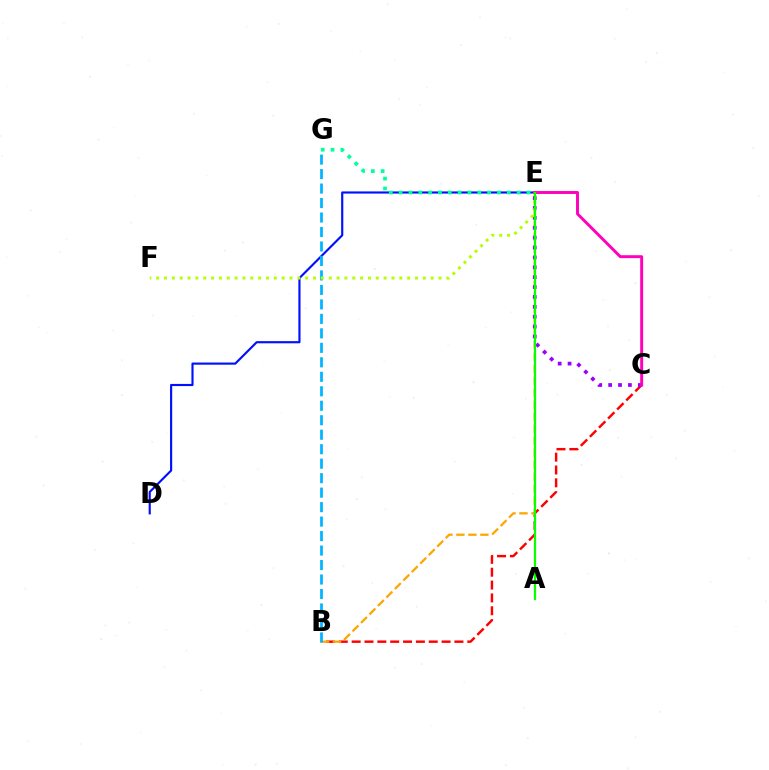{('D', 'E'): [{'color': '#0010ff', 'line_style': 'solid', 'thickness': 1.55}], ('B', 'C'): [{'color': '#ff0000', 'line_style': 'dashed', 'thickness': 1.75}], ('B', 'E'): [{'color': '#ffa500', 'line_style': 'dashed', 'thickness': 1.63}], ('B', 'G'): [{'color': '#00b5ff', 'line_style': 'dashed', 'thickness': 1.97}], ('C', 'E'): [{'color': '#9b00ff', 'line_style': 'dotted', 'thickness': 2.69}, {'color': '#ff00bd', 'line_style': 'solid', 'thickness': 2.11}], ('E', 'F'): [{'color': '#b3ff00', 'line_style': 'dotted', 'thickness': 2.13}], ('A', 'E'): [{'color': '#08ff00', 'line_style': 'solid', 'thickness': 1.6}], ('E', 'G'): [{'color': '#00ff9d', 'line_style': 'dotted', 'thickness': 2.67}]}